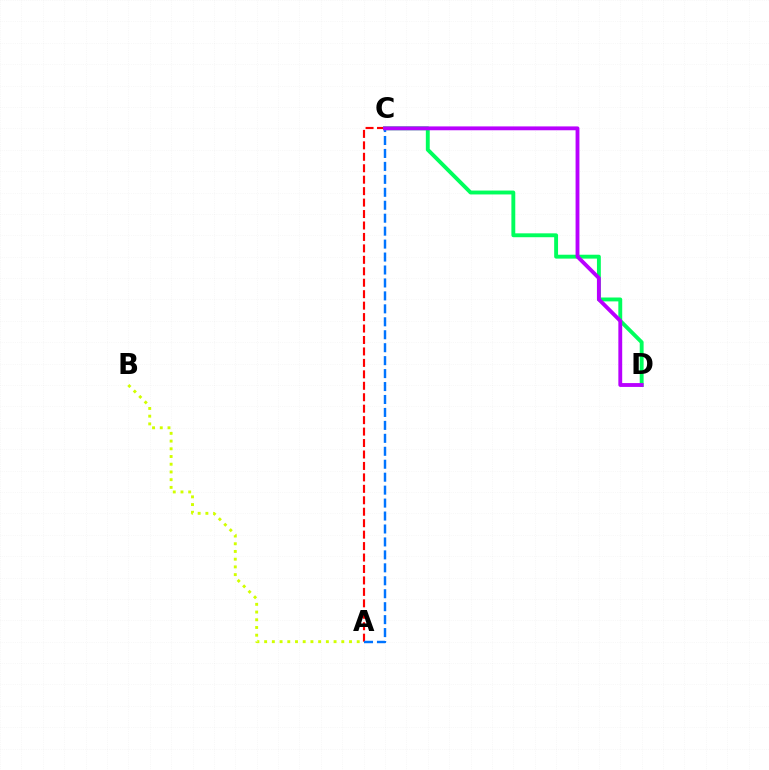{('A', 'B'): [{'color': '#d1ff00', 'line_style': 'dotted', 'thickness': 2.1}], ('A', 'C'): [{'color': '#ff0000', 'line_style': 'dashed', 'thickness': 1.56}, {'color': '#0074ff', 'line_style': 'dashed', 'thickness': 1.76}], ('C', 'D'): [{'color': '#00ff5c', 'line_style': 'solid', 'thickness': 2.8}, {'color': '#b900ff', 'line_style': 'solid', 'thickness': 2.77}]}